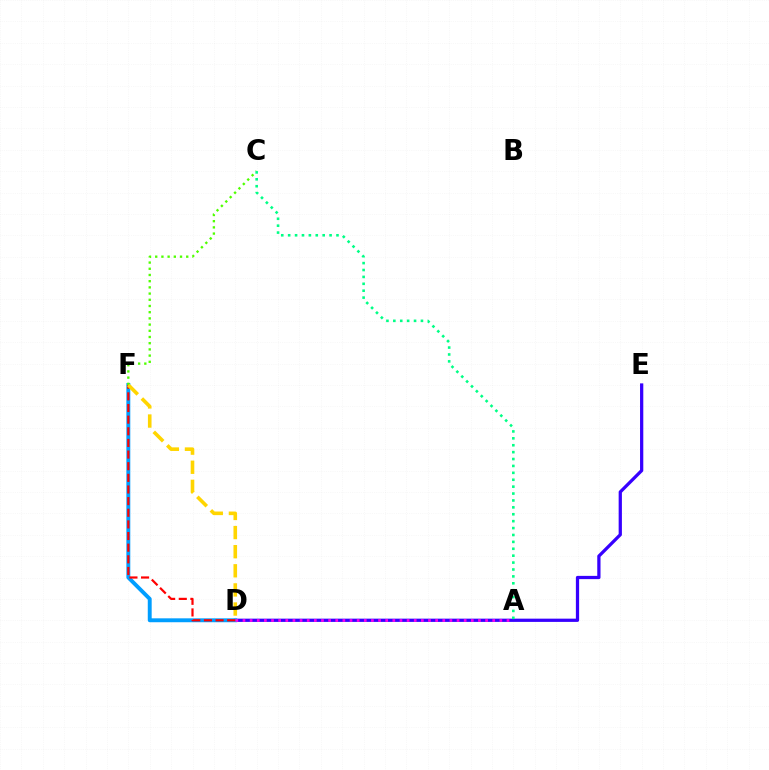{('D', 'E'): [{'color': '#3700ff', 'line_style': 'solid', 'thickness': 2.34}], ('D', 'F'): [{'color': '#009eff', 'line_style': 'solid', 'thickness': 2.81}, {'color': '#ff0000', 'line_style': 'dashed', 'thickness': 1.58}, {'color': '#ffd500', 'line_style': 'dashed', 'thickness': 2.6}], ('A', 'D'): [{'color': '#ff00ed', 'line_style': 'dotted', 'thickness': 1.94}], ('C', 'F'): [{'color': '#4fff00', 'line_style': 'dotted', 'thickness': 1.69}], ('A', 'C'): [{'color': '#00ff86', 'line_style': 'dotted', 'thickness': 1.88}]}